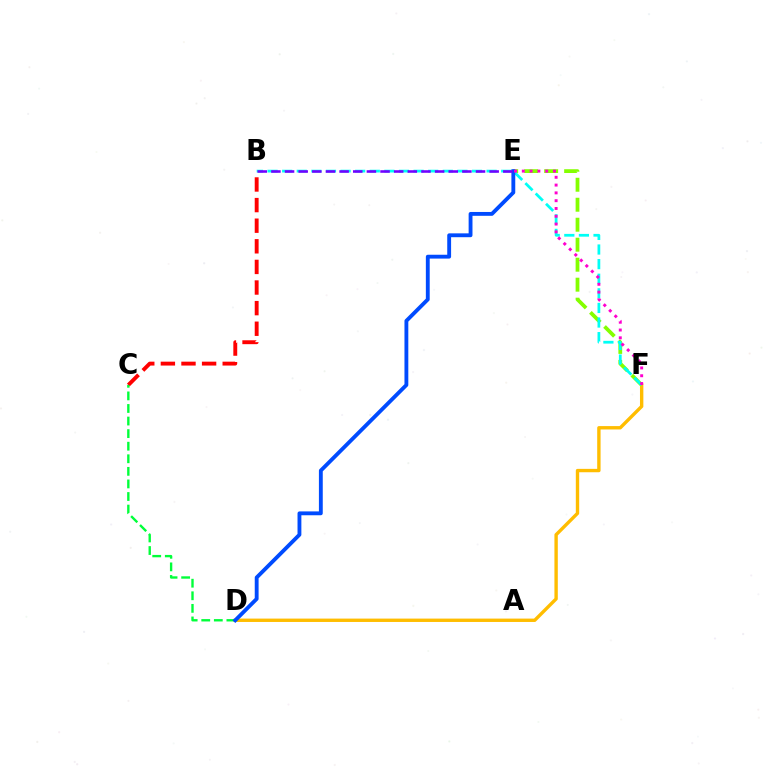{('B', 'C'): [{'color': '#ff0000', 'line_style': 'dashed', 'thickness': 2.8}], ('D', 'F'): [{'color': '#ffbd00', 'line_style': 'solid', 'thickness': 2.43}], ('C', 'D'): [{'color': '#00ff39', 'line_style': 'dashed', 'thickness': 1.71}], ('E', 'F'): [{'color': '#84ff00', 'line_style': 'dashed', 'thickness': 2.72}, {'color': '#ff00cf', 'line_style': 'dotted', 'thickness': 2.12}], ('B', 'F'): [{'color': '#00fff6', 'line_style': 'dashed', 'thickness': 1.98}], ('D', 'E'): [{'color': '#004bff', 'line_style': 'solid', 'thickness': 2.77}], ('B', 'E'): [{'color': '#7200ff', 'line_style': 'dashed', 'thickness': 1.85}]}